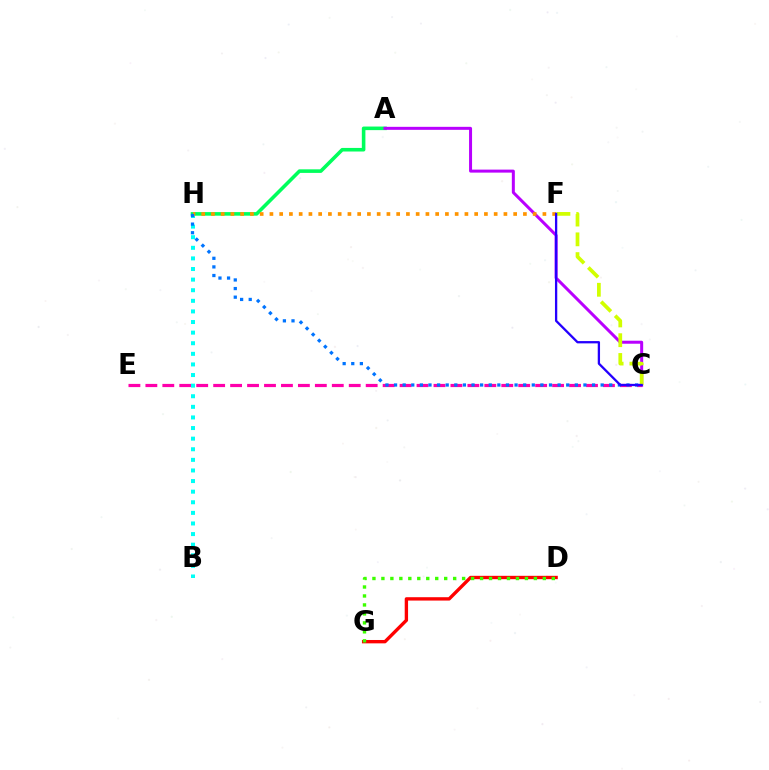{('C', 'E'): [{'color': '#ff00ac', 'line_style': 'dashed', 'thickness': 2.3}], ('A', 'H'): [{'color': '#00ff5c', 'line_style': 'solid', 'thickness': 2.58}], ('A', 'C'): [{'color': '#b900ff', 'line_style': 'solid', 'thickness': 2.16}], ('C', 'F'): [{'color': '#d1ff00', 'line_style': 'dashed', 'thickness': 2.68}, {'color': '#2500ff', 'line_style': 'solid', 'thickness': 1.65}], ('B', 'H'): [{'color': '#00fff6', 'line_style': 'dotted', 'thickness': 2.88}], ('F', 'H'): [{'color': '#ff9400', 'line_style': 'dotted', 'thickness': 2.65}], ('C', 'H'): [{'color': '#0074ff', 'line_style': 'dotted', 'thickness': 2.34}], ('D', 'G'): [{'color': '#ff0000', 'line_style': 'solid', 'thickness': 2.42}, {'color': '#3dff00', 'line_style': 'dotted', 'thickness': 2.44}]}